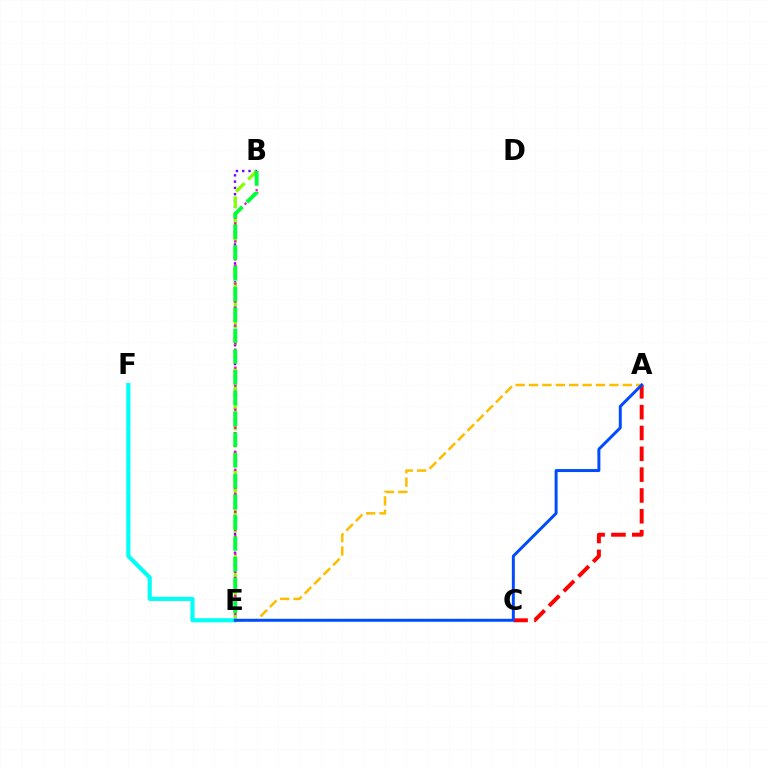{('E', 'F'): [{'color': '#00fff6', 'line_style': 'solid', 'thickness': 2.98}], ('B', 'E'): [{'color': '#7200ff', 'line_style': 'dotted', 'thickness': 1.71}, {'color': '#84ff00', 'line_style': 'dashed', 'thickness': 2.32}, {'color': '#ff00cf', 'line_style': 'dotted', 'thickness': 1.63}, {'color': '#00ff39', 'line_style': 'dashed', 'thickness': 2.82}], ('A', 'C'): [{'color': '#ff0000', 'line_style': 'dashed', 'thickness': 2.83}], ('A', 'E'): [{'color': '#ffbd00', 'line_style': 'dashed', 'thickness': 1.82}, {'color': '#004bff', 'line_style': 'solid', 'thickness': 2.14}]}